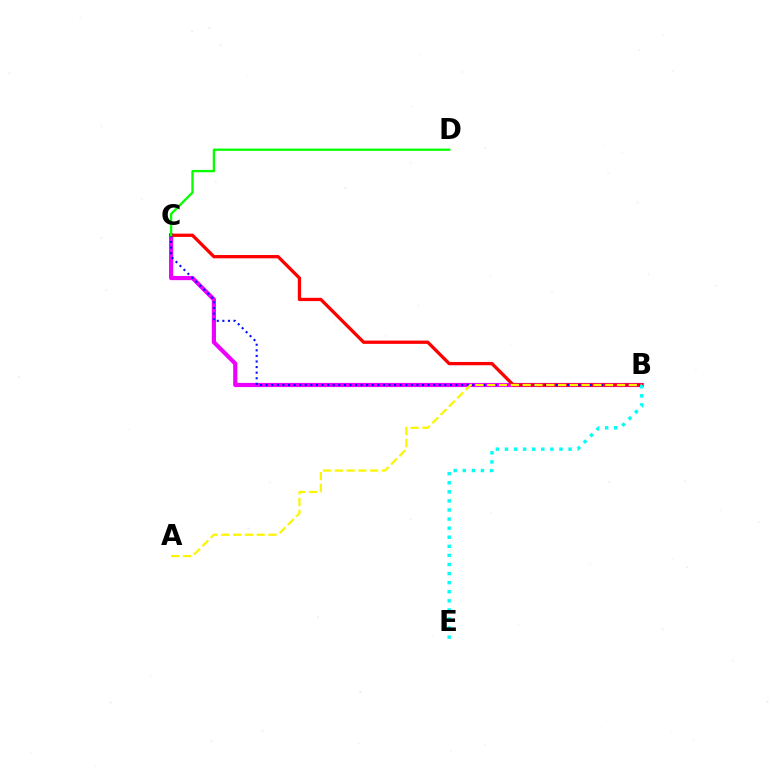{('B', 'C'): [{'color': '#ee00ff', 'line_style': 'solid', 'thickness': 3.0}, {'color': '#ff0000', 'line_style': 'solid', 'thickness': 2.37}, {'color': '#0010ff', 'line_style': 'dotted', 'thickness': 1.52}], ('A', 'B'): [{'color': '#fcf500', 'line_style': 'dashed', 'thickness': 1.6}], ('B', 'E'): [{'color': '#00fff6', 'line_style': 'dotted', 'thickness': 2.47}], ('C', 'D'): [{'color': '#08ff00', 'line_style': 'solid', 'thickness': 1.68}]}